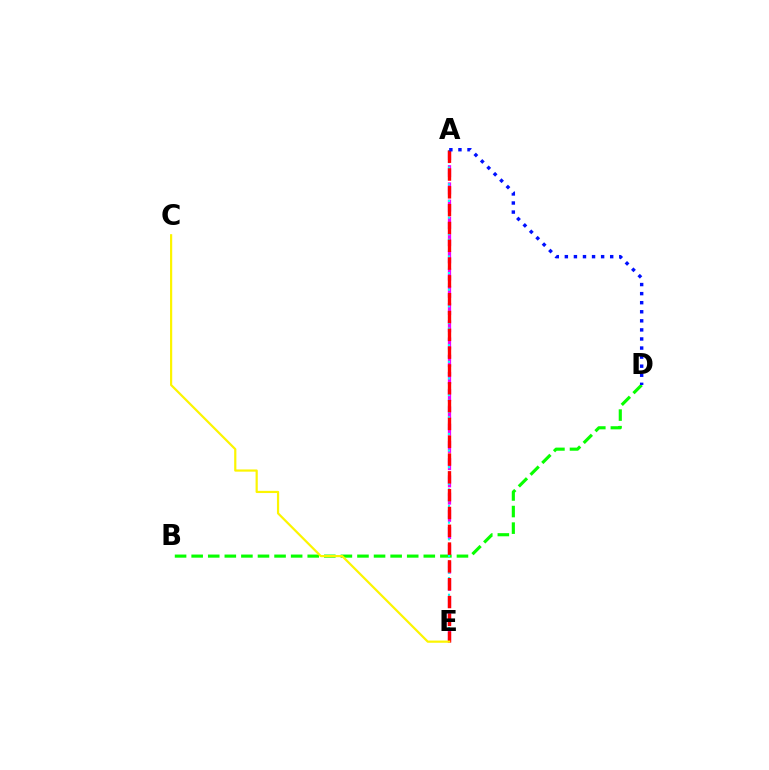{('A', 'E'): [{'color': '#ee00ff', 'line_style': 'dashed', 'thickness': 2.34}, {'color': '#00fff6', 'line_style': 'dotted', 'thickness': 1.51}, {'color': '#ff0000', 'line_style': 'dashed', 'thickness': 2.42}], ('B', 'D'): [{'color': '#08ff00', 'line_style': 'dashed', 'thickness': 2.25}], ('C', 'E'): [{'color': '#fcf500', 'line_style': 'solid', 'thickness': 1.59}], ('A', 'D'): [{'color': '#0010ff', 'line_style': 'dotted', 'thickness': 2.46}]}